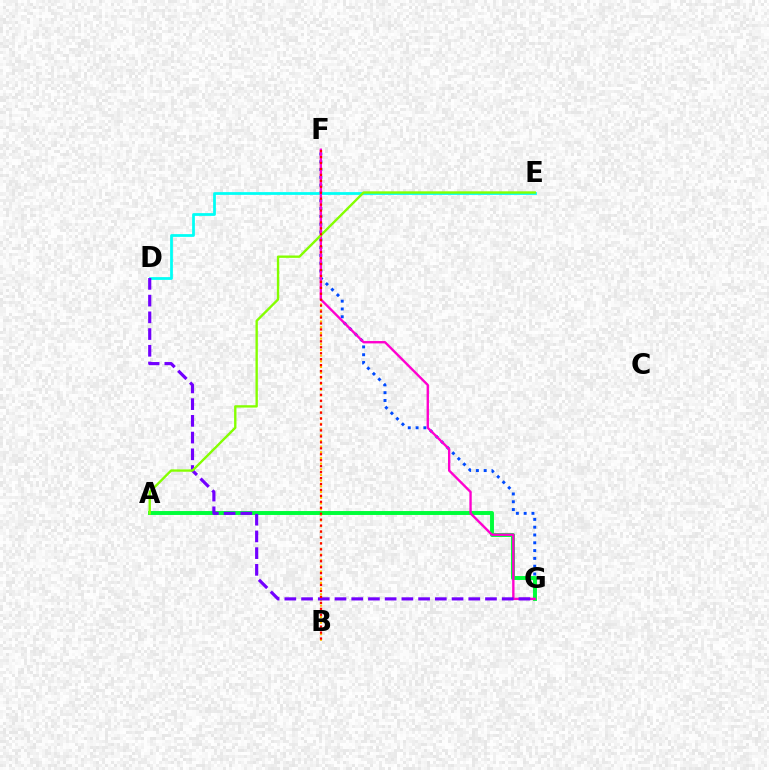{('F', 'G'): [{'color': '#004bff', 'line_style': 'dotted', 'thickness': 2.12}, {'color': '#ff00cf', 'line_style': 'solid', 'thickness': 1.7}], ('D', 'E'): [{'color': '#00fff6', 'line_style': 'solid', 'thickness': 1.99}], ('A', 'G'): [{'color': '#00ff39', 'line_style': 'solid', 'thickness': 2.82}], ('B', 'F'): [{'color': '#ffbd00', 'line_style': 'dotted', 'thickness': 1.54}, {'color': '#ff0000', 'line_style': 'dotted', 'thickness': 1.61}], ('D', 'G'): [{'color': '#7200ff', 'line_style': 'dashed', 'thickness': 2.27}], ('A', 'E'): [{'color': '#84ff00', 'line_style': 'solid', 'thickness': 1.7}]}